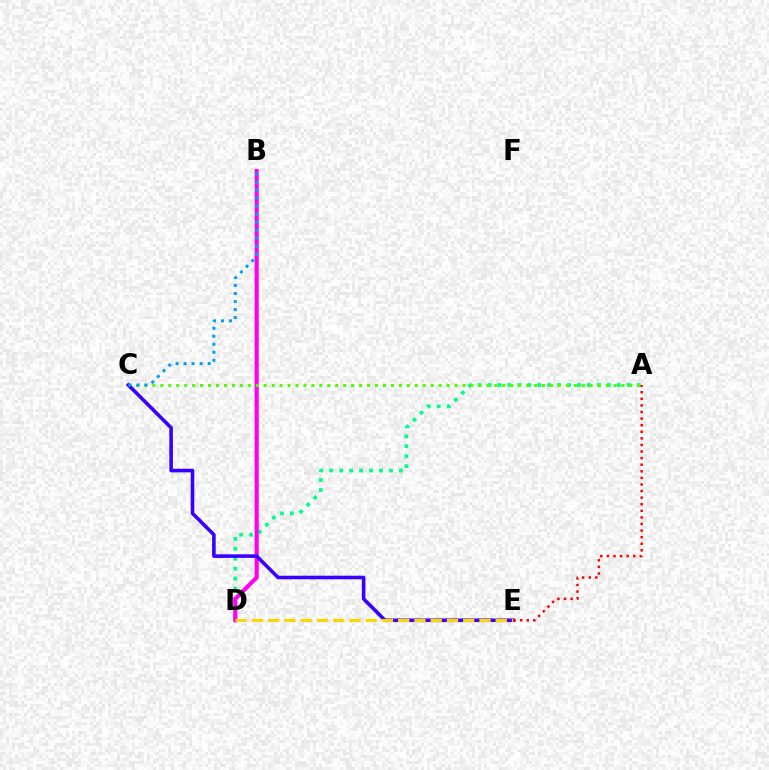{('A', 'D'): [{'color': '#00ff86', 'line_style': 'dotted', 'thickness': 2.7}], ('B', 'D'): [{'color': '#ff00ed', 'line_style': 'solid', 'thickness': 2.97}], ('A', 'C'): [{'color': '#4fff00', 'line_style': 'dotted', 'thickness': 2.16}], ('C', 'E'): [{'color': '#3700ff', 'line_style': 'solid', 'thickness': 2.58}], ('D', 'E'): [{'color': '#ffd500', 'line_style': 'dashed', 'thickness': 2.21}], ('B', 'C'): [{'color': '#009eff', 'line_style': 'dotted', 'thickness': 2.18}], ('A', 'E'): [{'color': '#ff0000', 'line_style': 'dotted', 'thickness': 1.79}]}